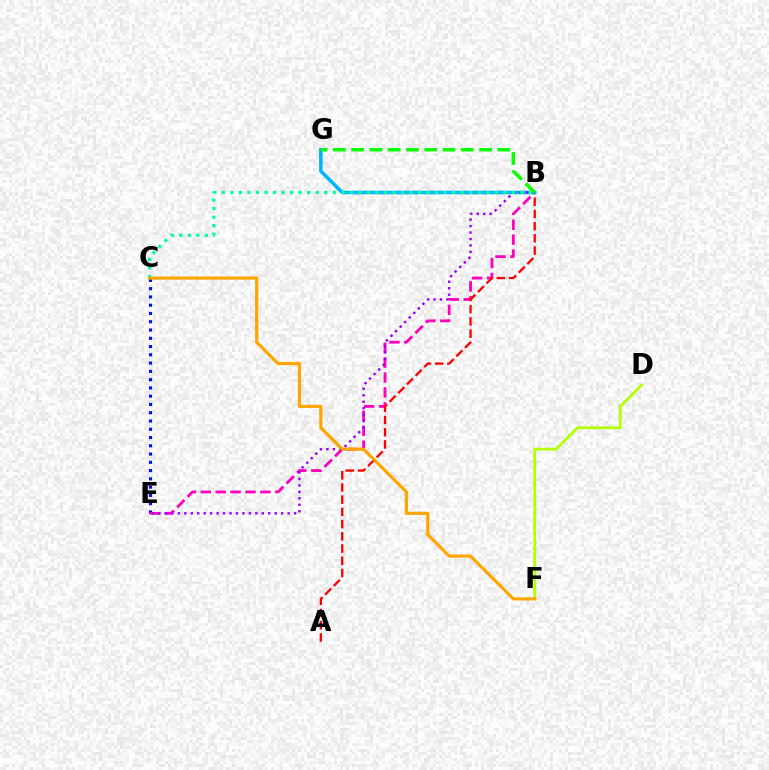{('C', 'E'): [{'color': '#0010ff', 'line_style': 'dotted', 'thickness': 2.25}], ('B', 'E'): [{'color': '#ff00bd', 'line_style': 'dashed', 'thickness': 2.03}, {'color': '#9b00ff', 'line_style': 'dotted', 'thickness': 1.75}], ('A', 'B'): [{'color': '#ff0000', 'line_style': 'dashed', 'thickness': 1.66}], ('B', 'G'): [{'color': '#00b5ff', 'line_style': 'solid', 'thickness': 2.56}, {'color': '#08ff00', 'line_style': 'dashed', 'thickness': 2.48}], ('D', 'F'): [{'color': '#b3ff00', 'line_style': 'solid', 'thickness': 1.98}], ('B', 'C'): [{'color': '#00ff9d', 'line_style': 'dotted', 'thickness': 2.32}], ('C', 'F'): [{'color': '#ffa500', 'line_style': 'solid', 'thickness': 2.27}]}